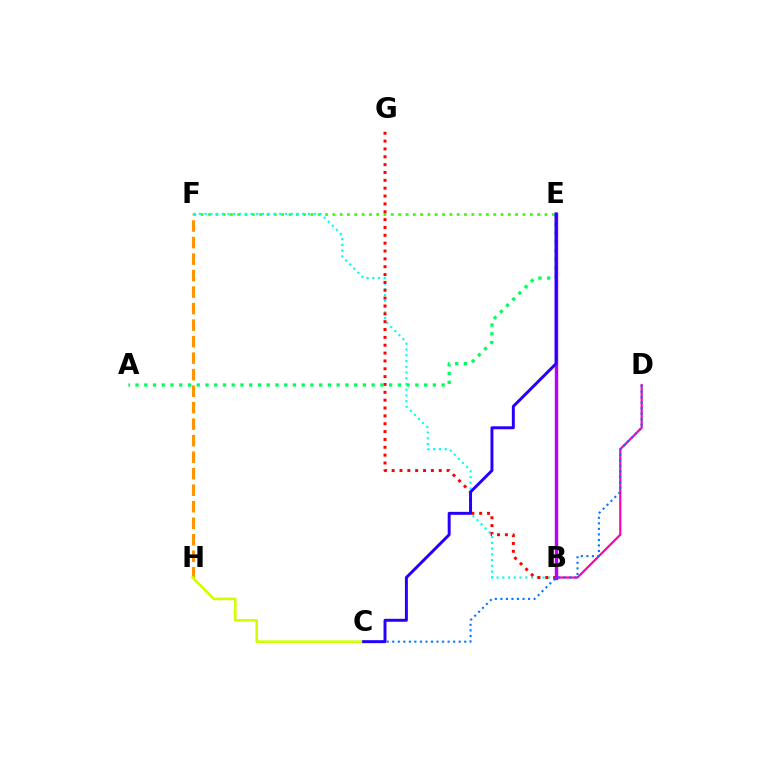{('F', 'H'): [{'color': '#ff9400', 'line_style': 'dashed', 'thickness': 2.24}], ('E', 'F'): [{'color': '#3dff00', 'line_style': 'dotted', 'thickness': 1.99}], ('B', 'D'): [{'color': '#ff00ac', 'line_style': 'solid', 'thickness': 1.57}], ('B', 'F'): [{'color': '#00fff6', 'line_style': 'dotted', 'thickness': 1.56}], ('B', 'G'): [{'color': '#ff0000', 'line_style': 'dotted', 'thickness': 2.13}], ('C', 'H'): [{'color': '#d1ff00', 'line_style': 'solid', 'thickness': 1.89}], ('A', 'E'): [{'color': '#00ff5c', 'line_style': 'dotted', 'thickness': 2.38}], ('B', 'E'): [{'color': '#b900ff', 'line_style': 'solid', 'thickness': 2.46}], ('C', 'D'): [{'color': '#0074ff', 'line_style': 'dotted', 'thickness': 1.5}], ('C', 'E'): [{'color': '#2500ff', 'line_style': 'solid', 'thickness': 2.13}]}